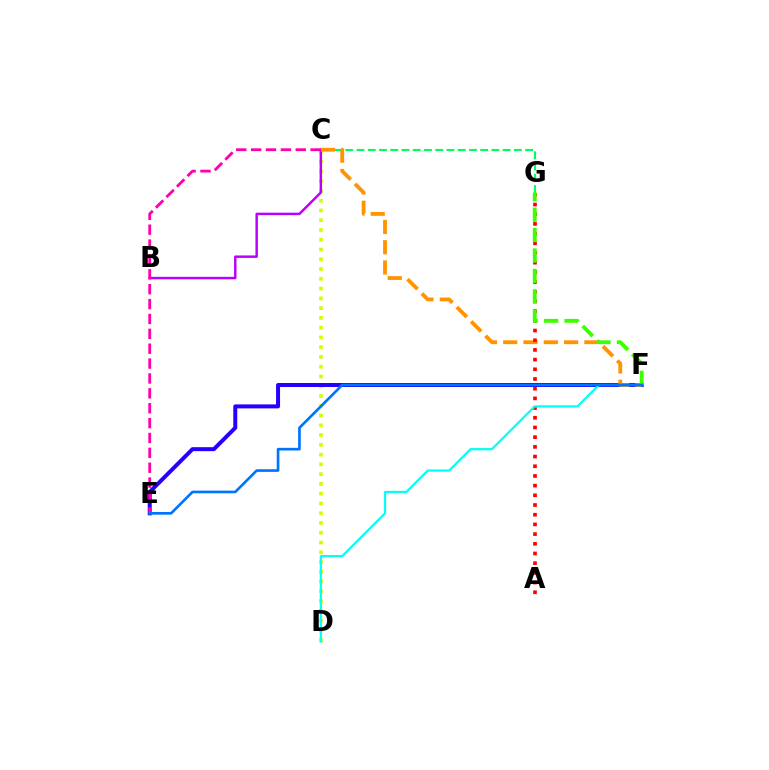{('C', 'D'): [{'color': '#d1ff00', 'line_style': 'dotted', 'thickness': 2.65}], ('E', 'F'): [{'color': '#2500ff', 'line_style': 'solid', 'thickness': 2.87}, {'color': '#0074ff', 'line_style': 'solid', 'thickness': 1.92}], ('B', 'C'): [{'color': '#b900ff', 'line_style': 'solid', 'thickness': 1.76}], ('C', 'G'): [{'color': '#00ff5c', 'line_style': 'dashed', 'thickness': 1.53}], ('C', 'F'): [{'color': '#ff9400', 'line_style': 'dashed', 'thickness': 2.76}], ('C', 'E'): [{'color': '#ff00ac', 'line_style': 'dashed', 'thickness': 2.02}], ('A', 'G'): [{'color': '#ff0000', 'line_style': 'dotted', 'thickness': 2.63}], ('D', 'F'): [{'color': '#00fff6', 'line_style': 'solid', 'thickness': 1.58}], ('F', 'G'): [{'color': '#3dff00', 'line_style': 'dashed', 'thickness': 2.77}]}